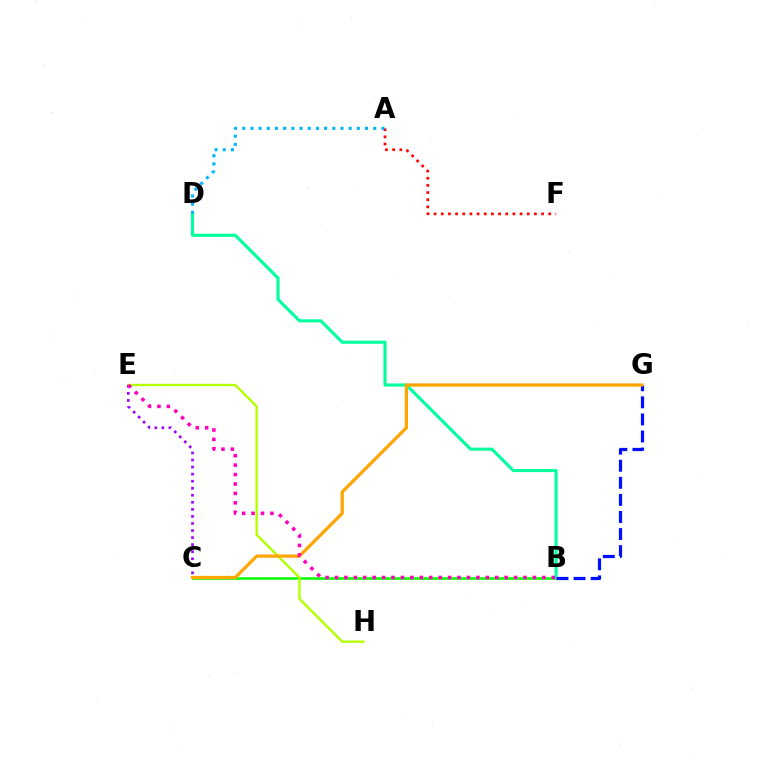{('B', 'C'): [{'color': '#08ff00', 'line_style': 'solid', 'thickness': 1.84}], ('A', 'F'): [{'color': '#ff0000', 'line_style': 'dotted', 'thickness': 1.95}], ('B', 'D'): [{'color': '#00ff9d', 'line_style': 'solid', 'thickness': 2.22}], ('B', 'G'): [{'color': '#0010ff', 'line_style': 'dashed', 'thickness': 2.32}], ('E', 'H'): [{'color': '#b3ff00', 'line_style': 'solid', 'thickness': 1.7}], ('A', 'D'): [{'color': '#00b5ff', 'line_style': 'dotted', 'thickness': 2.22}], ('C', 'E'): [{'color': '#9b00ff', 'line_style': 'dotted', 'thickness': 1.92}], ('C', 'G'): [{'color': '#ffa500', 'line_style': 'solid', 'thickness': 2.33}], ('B', 'E'): [{'color': '#ff00bd', 'line_style': 'dotted', 'thickness': 2.56}]}